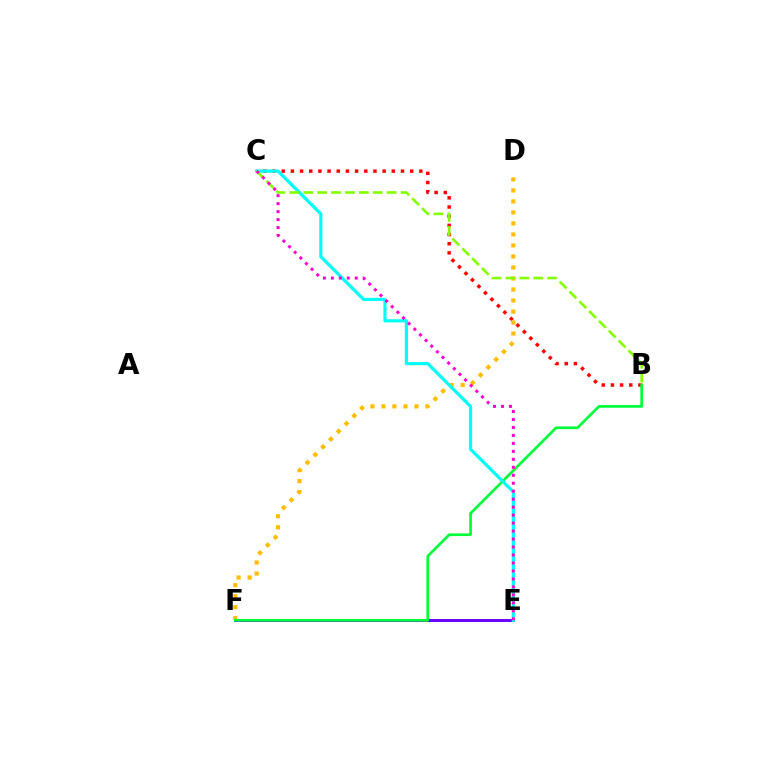{('E', 'F'): [{'color': '#004bff', 'line_style': 'solid', 'thickness': 2.08}, {'color': '#7200ff', 'line_style': 'solid', 'thickness': 1.99}], ('B', 'C'): [{'color': '#ff0000', 'line_style': 'dotted', 'thickness': 2.49}, {'color': '#84ff00', 'line_style': 'dashed', 'thickness': 1.89}], ('D', 'F'): [{'color': '#ffbd00', 'line_style': 'dotted', 'thickness': 2.99}], ('B', 'F'): [{'color': '#00ff39', 'line_style': 'solid', 'thickness': 1.93}], ('C', 'E'): [{'color': '#00fff6', 'line_style': 'solid', 'thickness': 2.29}, {'color': '#ff00cf', 'line_style': 'dotted', 'thickness': 2.17}]}